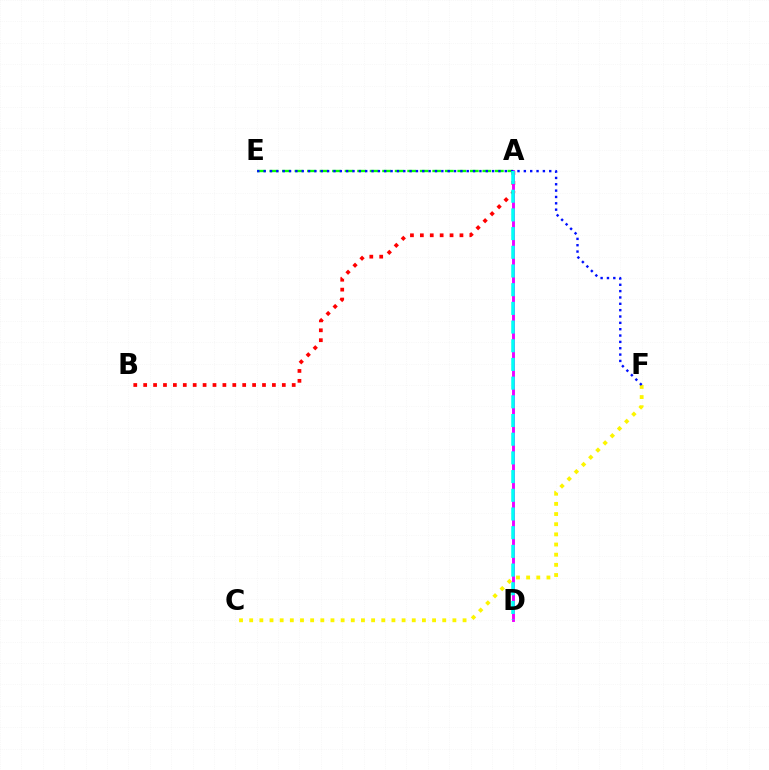{('A', 'B'): [{'color': '#ff0000', 'line_style': 'dotted', 'thickness': 2.69}], ('C', 'F'): [{'color': '#fcf500', 'line_style': 'dotted', 'thickness': 2.76}], ('A', 'D'): [{'color': '#ee00ff', 'line_style': 'solid', 'thickness': 2.09}, {'color': '#00fff6', 'line_style': 'dashed', 'thickness': 2.54}], ('A', 'E'): [{'color': '#08ff00', 'line_style': 'dashed', 'thickness': 1.7}], ('E', 'F'): [{'color': '#0010ff', 'line_style': 'dotted', 'thickness': 1.72}]}